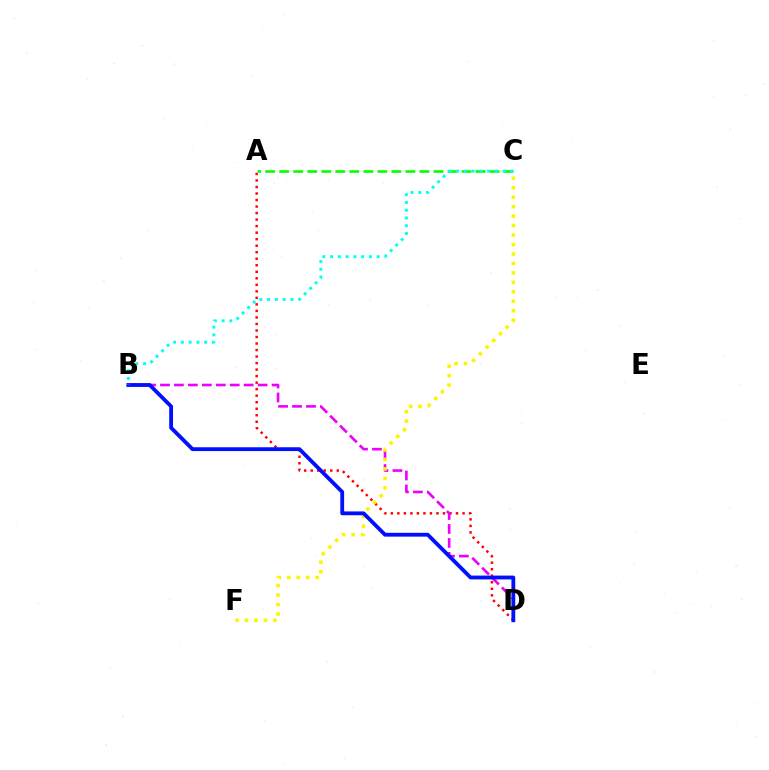{('A', 'D'): [{'color': '#ff0000', 'line_style': 'dotted', 'thickness': 1.77}], ('B', 'D'): [{'color': '#ee00ff', 'line_style': 'dashed', 'thickness': 1.89}, {'color': '#0010ff', 'line_style': 'solid', 'thickness': 2.75}], ('A', 'C'): [{'color': '#08ff00', 'line_style': 'dashed', 'thickness': 1.91}], ('C', 'F'): [{'color': '#fcf500', 'line_style': 'dotted', 'thickness': 2.57}], ('B', 'C'): [{'color': '#00fff6', 'line_style': 'dotted', 'thickness': 2.11}]}